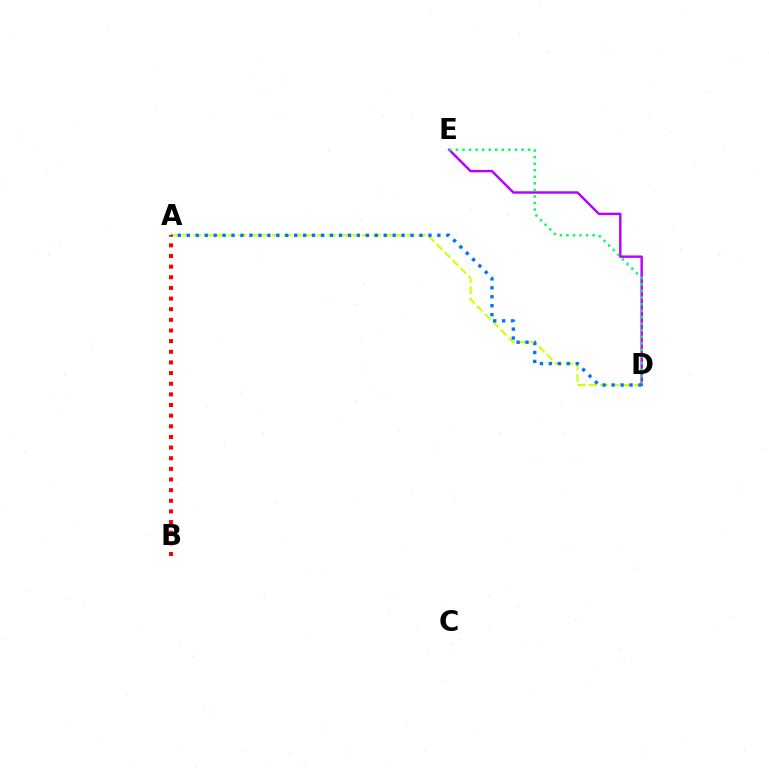{('D', 'E'): [{'color': '#b900ff', 'line_style': 'solid', 'thickness': 1.75}, {'color': '#00ff5c', 'line_style': 'dotted', 'thickness': 1.78}], ('A', 'D'): [{'color': '#d1ff00', 'line_style': 'dashed', 'thickness': 1.52}, {'color': '#0074ff', 'line_style': 'dotted', 'thickness': 2.43}], ('A', 'B'): [{'color': '#ff0000', 'line_style': 'dotted', 'thickness': 2.89}]}